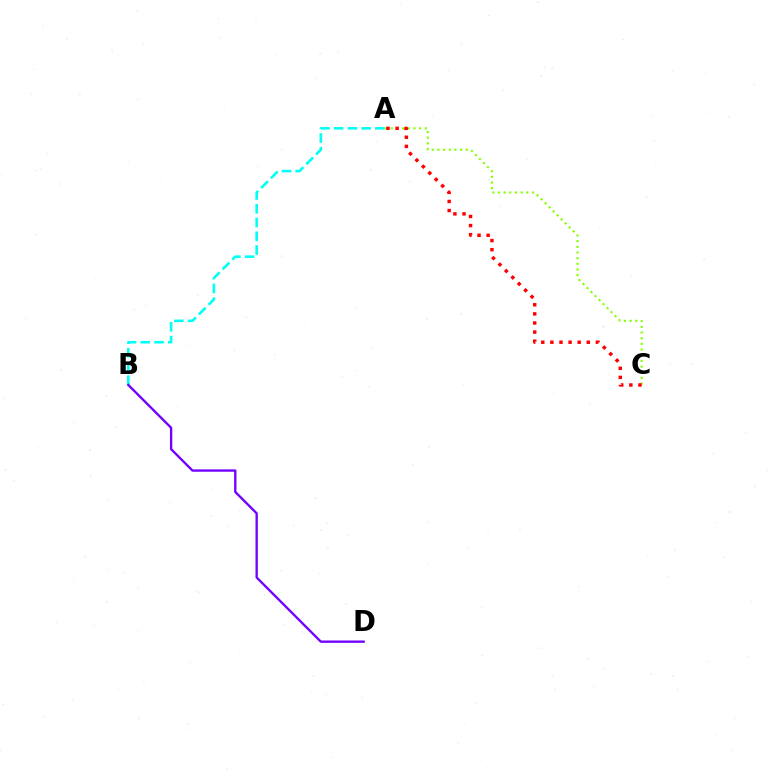{('A', 'B'): [{'color': '#00fff6', 'line_style': 'dashed', 'thickness': 1.87}], ('A', 'C'): [{'color': '#84ff00', 'line_style': 'dotted', 'thickness': 1.54}, {'color': '#ff0000', 'line_style': 'dotted', 'thickness': 2.47}], ('B', 'D'): [{'color': '#7200ff', 'line_style': 'solid', 'thickness': 1.69}]}